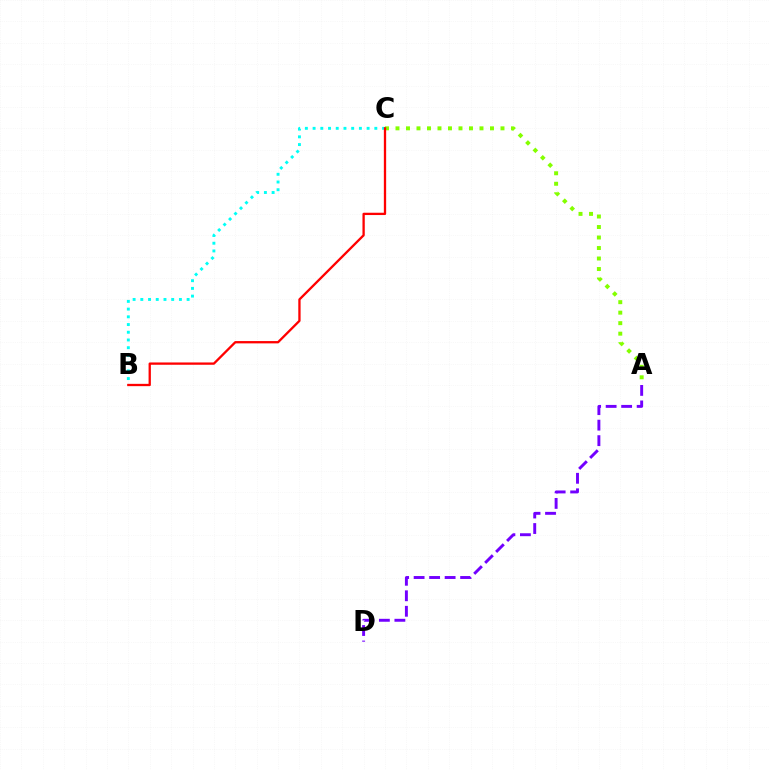{('B', 'C'): [{'color': '#00fff6', 'line_style': 'dotted', 'thickness': 2.1}, {'color': '#ff0000', 'line_style': 'solid', 'thickness': 1.66}], ('A', 'C'): [{'color': '#84ff00', 'line_style': 'dotted', 'thickness': 2.85}], ('A', 'D'): [{'color': '#7200ff', 'line_style': 'dashed', 'thickness': 2.11}]}